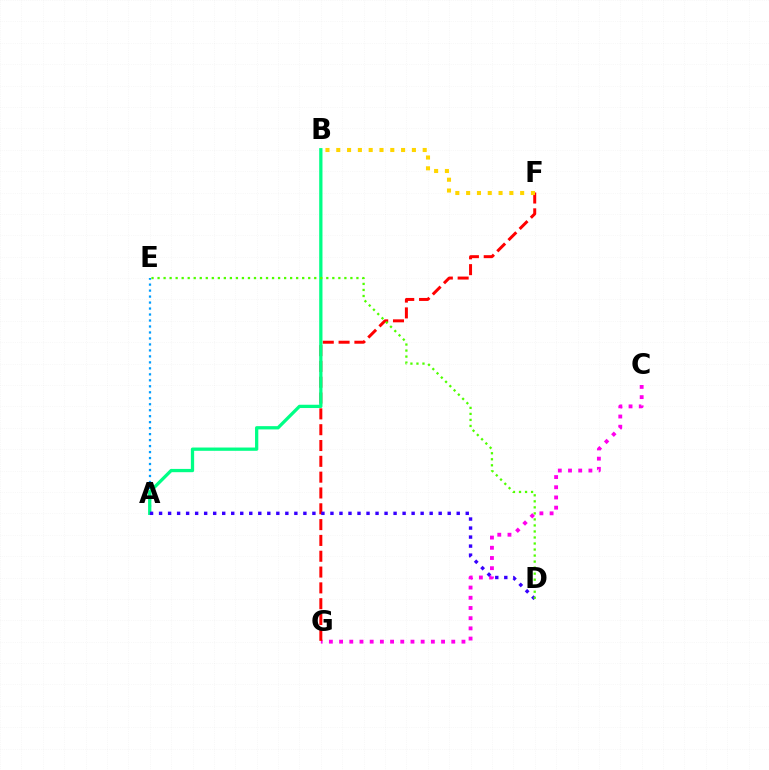{('A', 'E'): [{'color': '#009eff', 'line_style': 'dotted', 'thickness': 1.62}], ('C', 'G'): [{'color': '#ff00ed', 'line_style': 'dotted', 'thickness': 2.77}], ('F', 'G'): [{'color': '#ff0000', 'line_style': 'dashed', 'thickness': 2.15}], ('B', 'F'): [{'color': '#ffd500', 'line_style': 'dotted', 'thickness': 2.94}], ('A', 'B'): [{'color': '#00ff86', 'line_style': 'solid', 'thickness': 2.36}], ('A', 'D'): [{'color': '#3700ff', 'line_style': 'dotted', 'thickness': 2.45}], ('D', 'E'): [{'color': '#4fff00', 'line_style': 'dotted', 'thickness': 1.64}]}